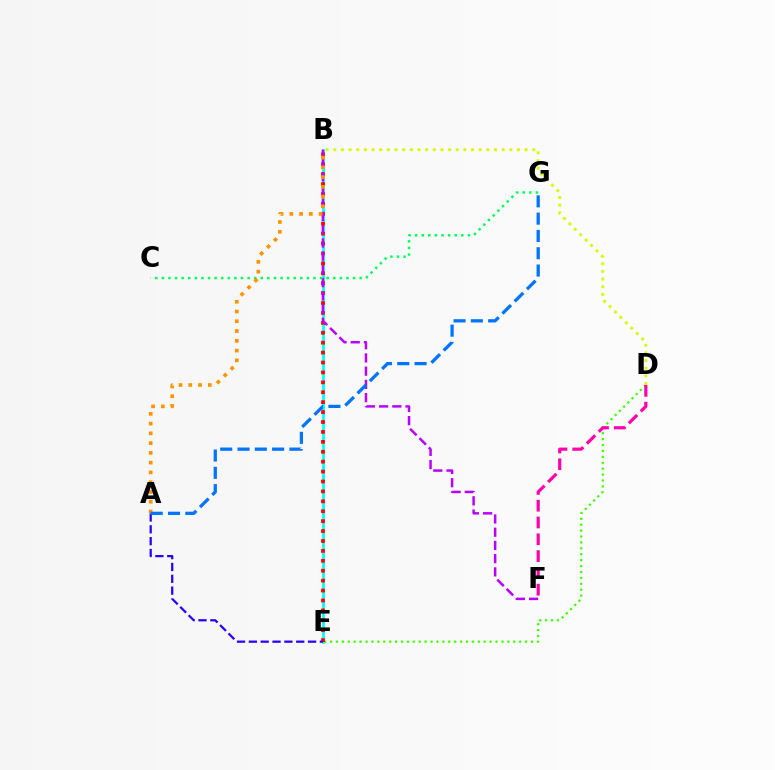{('B', 'E'): [{'color': '#00fff6', 'line_style': 'solid', 'thickness': 1.96}, {'color': '#ff0000', 'line_style': 'dotted', 'thickness': 2.69}], ('D', 'E'): [{'color': '#3dff00', 'line_style': 'dotted', 'thickness': 1.61}], ('B', 'D'): [{'color': '#d1ff00', 'line_style': 'dotted', 'thickness': 2.08}], ('B', 'F'): [{'color': '#b900ff', 'line_style': 'dashed', 'thickness': 1.8}], ('D', 'F'): [{'color': '#ff00ac', 'line_style': 'dashed', 'thickness': 2.28}], ('A', 'E'): [{'color': '#2500ff', 'line_style': 'dashed', 'thickness': 1.61}], ('C', 'G'): [{'color': '#00ff5c', 'line_style': 'dotted', 'thickness': 1.79}], ('A', 'B'): [{'color': '#ff9400', 'line_style': 'dotted', 'thickness': 2.65}], ('A', 'G'): [{'color': '#0074ff', 'line_style': 'dashed', 'thickness': 2.35}]}